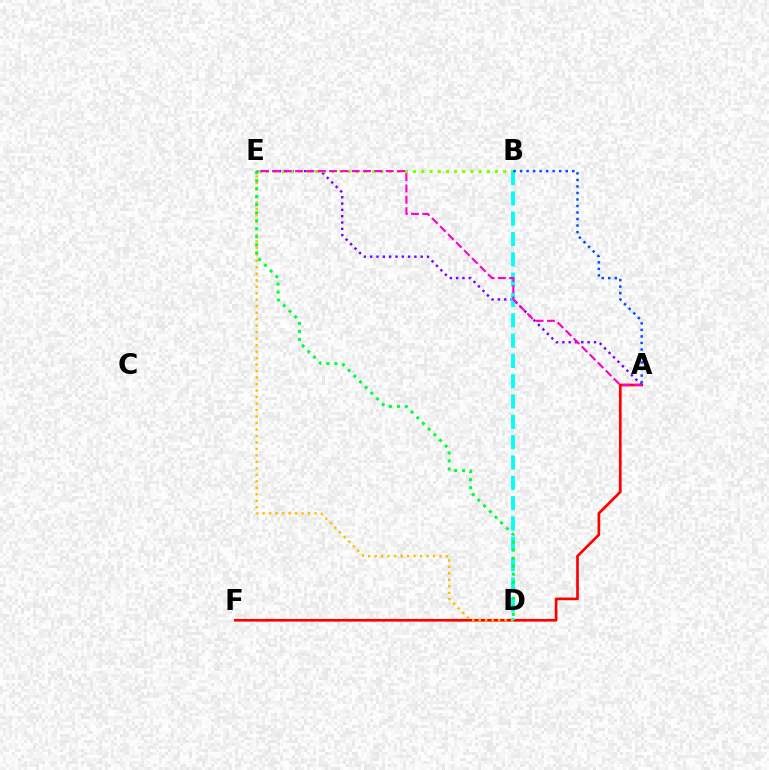{('A', 'F'): [{'color': '#ff0000', 'line_style': 'solid', 'thickness': 1.93}], ('A', 'E'): [{'color': '#7200ff', 'line_style': 'dotted', 'thickness': 1.72}, {'color': '#ff00cf', 'line_style': 'dashed', 'thickness': 1.54}], ('D', 'E'): [{'color': '#ffbd00', 'line_style': 'dotted', 'thickness': 1.76}, {'color': '#00ff39', 'line_style': 'dotted', 'thickness': 2.18}], ('B', 'E'): [{'color': '#84ff00', 'line_style': 'dotted', 'thickness': 2.22}], ('B', 'D'): [{'color': '#00fff6', 'line_style': 'dashed', 'thickness': 2.76}], ('A', 'B'): [{'color': '#004bff', 'line_style': 'dotted', 'thickness': 1.77}]}